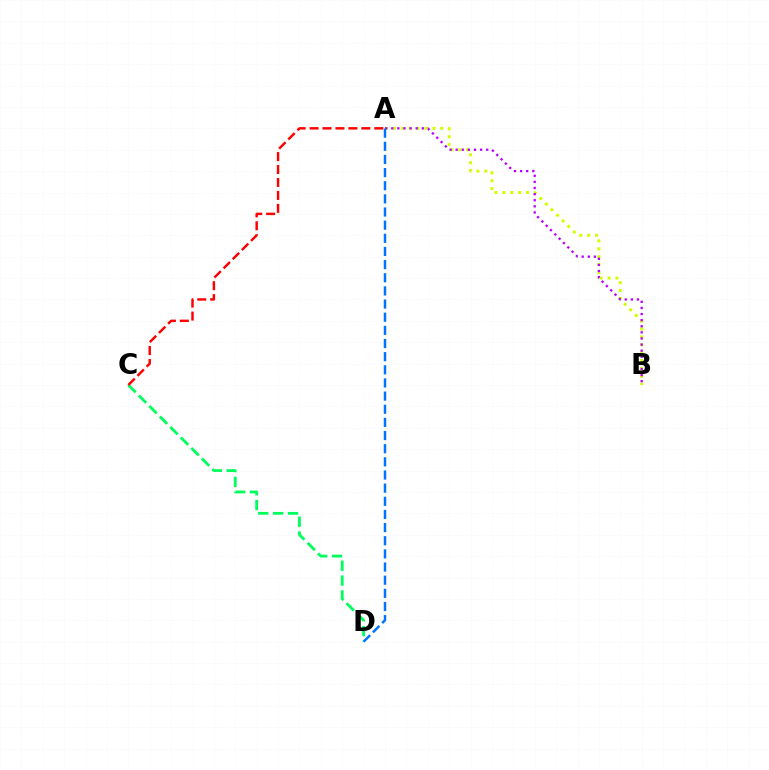{('A', 'B'): [{'color': '#d1ff00', 'line_style': 'dotted', 'thickness': 2.14}, {'color': '#b900ff', 'line_style': 'dotted', 'thickness': 1.66}], ('C', 'D'): [{'color': '#00ff5c', 'line_style': 'dashed', 'thickness': 2.02}], ('A', 'C'): [{'color': '#ff0000', 'line_style': 'dashed', 'thickness': 1.76}], ('A', 'D'): [{'color': '#0074ff', 'line_style': 'dashed', 'thickness': 1.79}]}